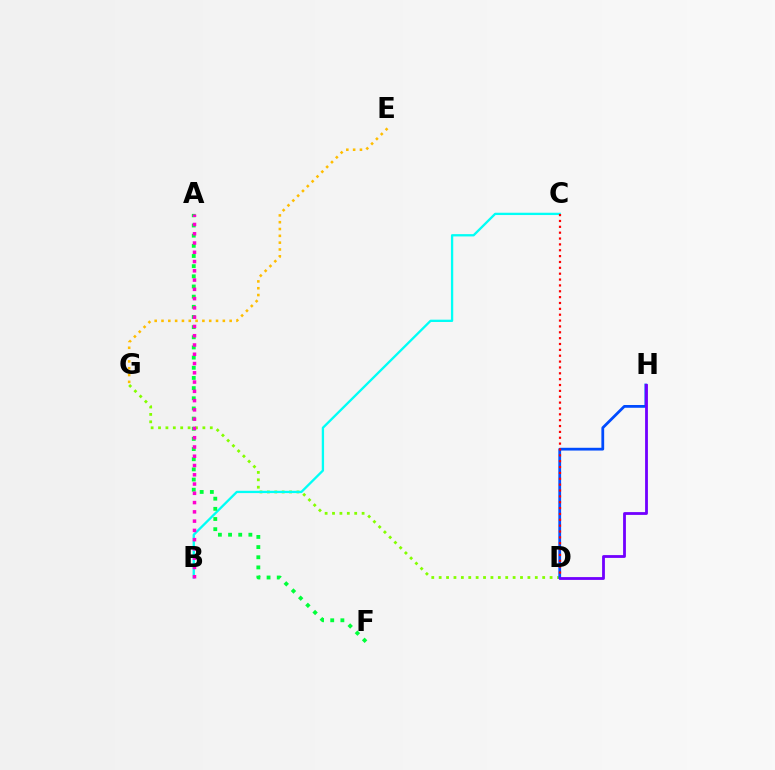{('E', 'G'): [{'color': '#ffbd00', 'line_style': 'dotted', 'thickness': 1.85}], ('D', 'G'): [{'color': '#84ff00', 'line_style': 'dotted', 'thickness': 2.01}], ('B', 'C'): [{'color': '#00fff6', 'line_style': 'solid', 'thickness': 1.66}], ('A', 'F'): [{'color': '#00ff39', 'line_style': 'dotted', 'thickness': 2.76}], ('D', 'H'): [{'color': '#004bff', 'line_style': 'solid', 'thickness': 1.99}, {'color': '#7200ff', 'line_style': 'solid', 'thickness': 2.02}], ('A', 'B'): [{'color': '#ff00cf', 'line_style': 'dotted', 'thickness': 2.52}], ('C', 'D'): [{'color': '#ff0000', 'line_style': 'dotted', 'thickness': 1.59}]}